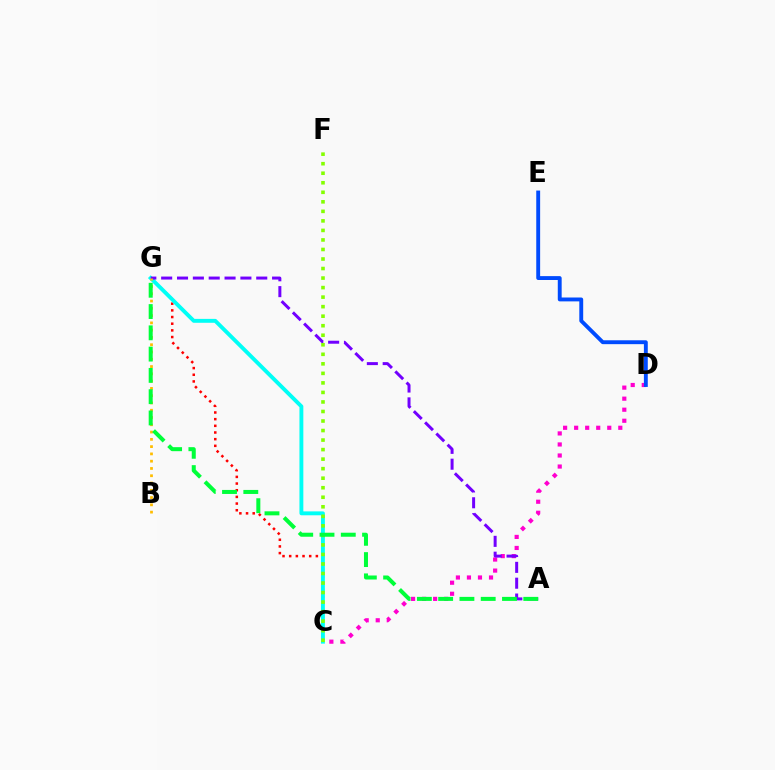{('C', 'D'): [{'color': '#ff00cf', 'line_style': 'dotted', 'thickness': 3.0}], ('C', 'G'): [{'color': '#ff0000', 'line_style': 'dotted', 'thickness': 1.81}, {'color': '#00fff6', 'line_style': 'solid', 'thickness': 2.8}], ('A', 'G'): [{'color': '#7200ff', 'line_style': 'dashed', 'thickness': 2.15}, {'color': '#00ff39', 'line_style': 'dashed', 'thickness': 2.89}], ('D', 'E'): [{'color': '#004bff', 'line_style': 'solid', 'thickness': 2.79}], ('B', 'G'): [{'color': '#ffbd00', 'line_style': 'dotted', 'thickness': 1.98}], ('C', 'F'): [{'color': '#84ff00', 'line_style': 'dotted', 'thickness': 2.59}]}